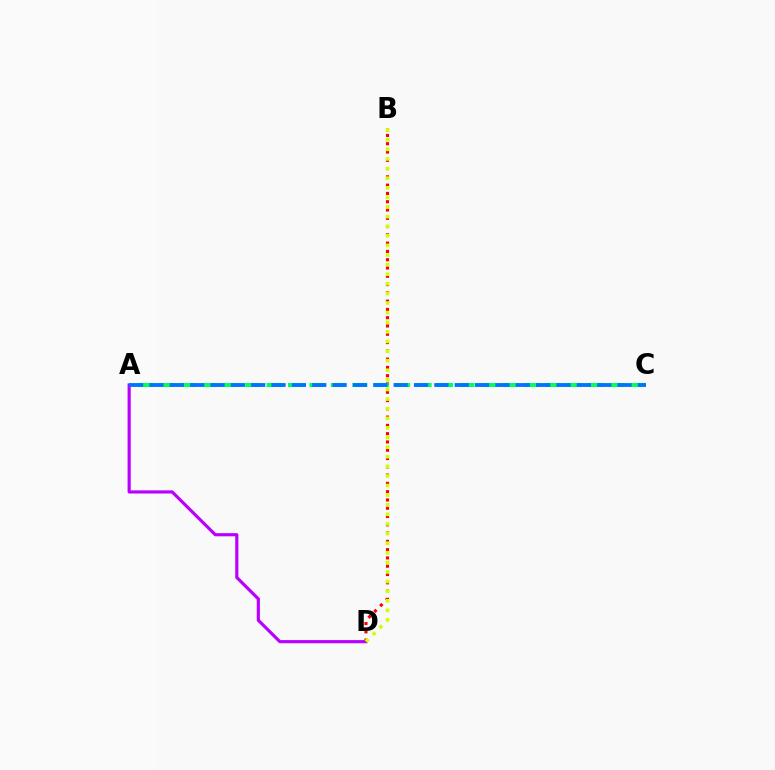{('B', 'D'): [{'color': '#ff0000', 'line_style': 'dotted', 'thickness': 2.25}, {'color': '#d1ff00', 'line_style': 'dotted', 'thickness': 2.61}], ('A', 'C'): [{'color': '#00ff5c', 'line_style': 'dashed', 'thickness': 2.91}, {'color': '#0074ff', 'line_style': 'dashed', 'thickness': 2.76}], ('A', 'D'): [{'color': '#b900ff', 'line_style': 'solid', 'thickness': 2.28}]}